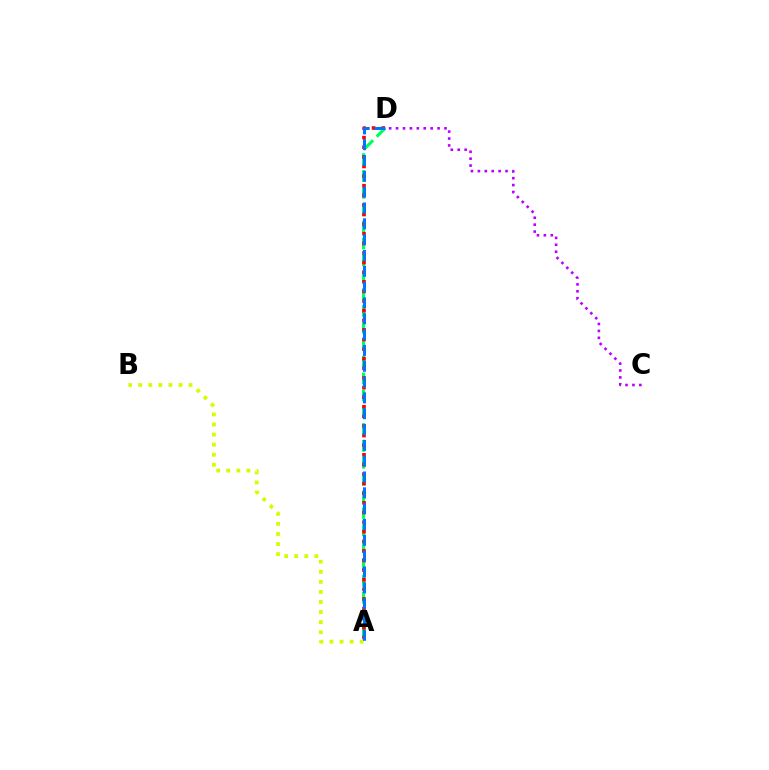{('A', 'D'): [{'color': '#00ff5c', 'line_style': 'dashed', 'thickness': 2.29}, {'color': '#ff0000', 'line_style': 'dotted', 'thickness': 2.61}, {'color': '#0074ff', 'line_style': 'dashed', 'thickness': 2.15}], ('C', 'D'): [{'color': '#b900ff', 'line_style': 'dotted', 'thickness': 1.88}], ('A', 'B'): [{'color': '#d1ff00', 'line_style': 'dotted', 'thickness': 2.74}]}